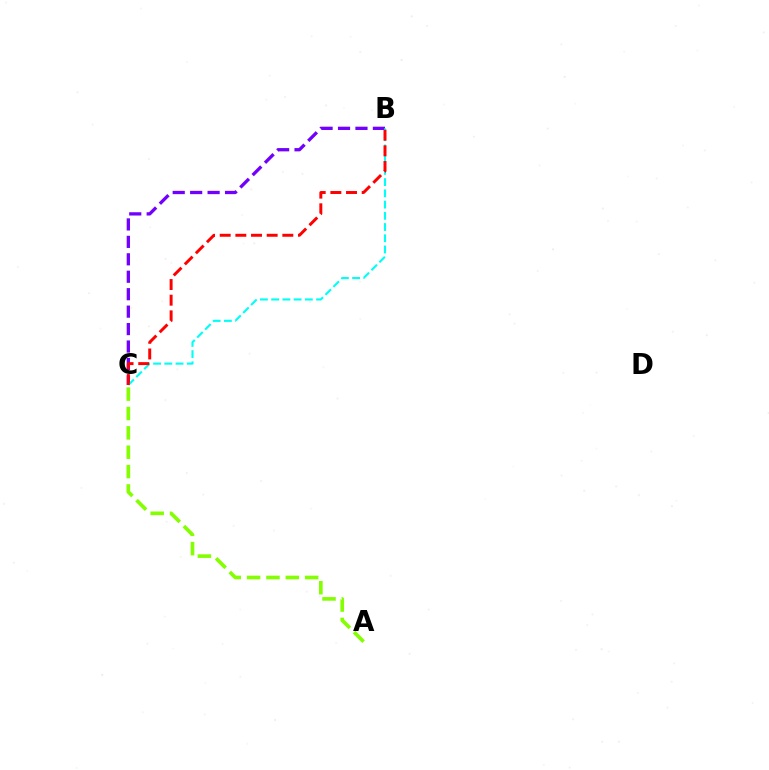{('B', 'C'): [{'color': '#7200ff', 'line_style': 'dashed', 'thickness': 2.37}, {'color': '#00fff6', 'line_style': 'dashed', 'thickness': 1.53}, {'color': '#ff0000', 'line_style': 'dashed', 'thickness': 2.13}], ('A', 'C'): [{'color': '#84ff00', 'line_style': 'dashed', 'thickness': 2.63}]}